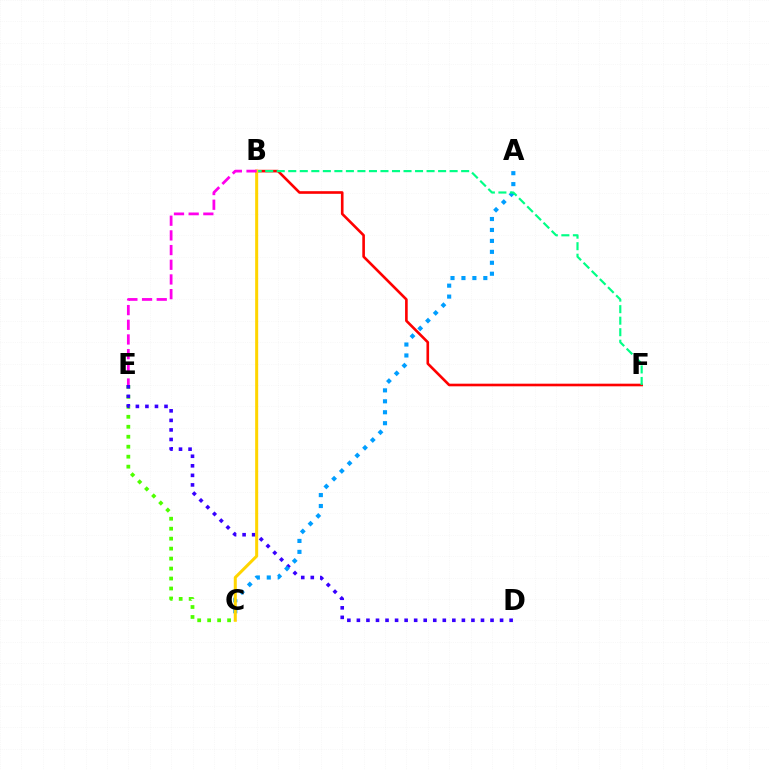{('B', 'F'): [{'color': '#ff0000', 'line_style': 'solid', 'thickness': 1.89}, {'color': '#00ff86', 'line_style': 'dashed', 'thickness': 1.57}], ('C', 'E'): [{'color': '#4fff00', 'line_style': 'dotted', 'thickness': 2.71}], ('D', 'E'): [{'color': '#3700ff', 'line_style': 'dotted', 'thickness': 2.59}], ('A', 'C'): [{'color': '#009eff', 'line_style': 'dotted', 'thickness': 2.97}], ('B', 'C'): [{'color': '#ffd500', 'line_style': 'solid', 'thickness': 2.17}], ('B', 'E'): [{'color': '#ff00ed', 'line_style': 'dashed', 'thickness': 2.0}]}